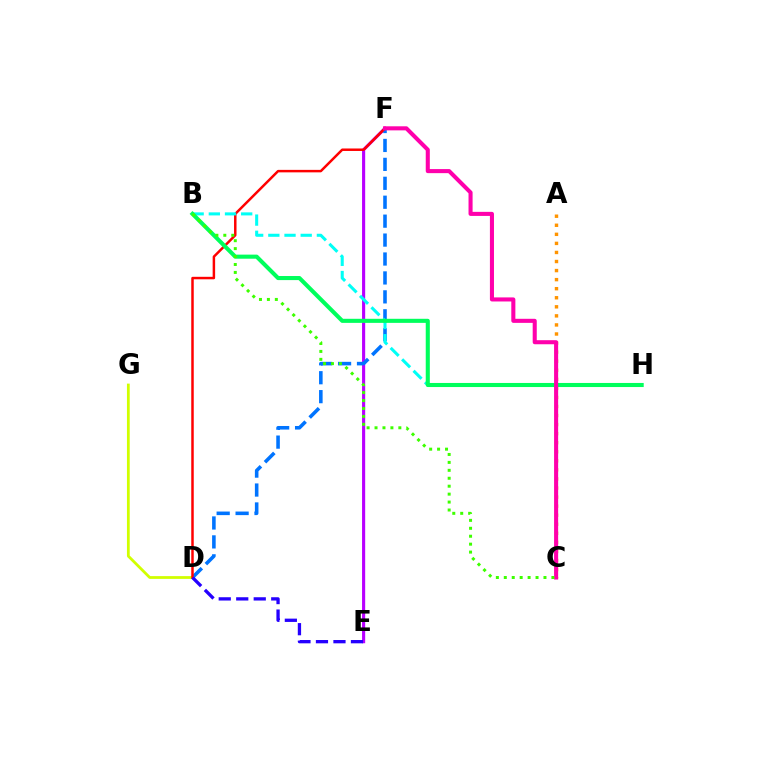{('A', 'C'): [{'color': '#ff9400', 'line_style': 'dotted', 'thickness': 2.46}], ('E', 'F'): [{'color': '#b900ff', 'line_style': 'solid', 'thickness': 2.24}], ('D', 'F'): [{'color': '#0074ff', 'line_style': 'dashed', 'thickness': 2.57}, {'color': '#ff0000', 'line_style': 'solid', 'thickness': 1.79}], ('D', 'G'): [{'color': '#d1ff00', 'line_style': 'solid', 'thickness': 2.0}], ('B', 'H'): [{'color': '#00fff6', 'line_style': 'dashed', 'thickness': 2.2}, {'color': '#00ff5c', 'line_style': 'solid', 'thickness': 2.94}], ('C', 'F'): [{'color': '#ff00ac', 'line_style': 'solid', 'thickness': 2.93}], ('D', 'E'): [{'color': '#2500ff', 'line_style': 'dashed', 'thickness': 2.38}], ('B', 'C'): [{'color': '#3dff00', 'line_style': 'dotted', 'thickness': 2.16}]}